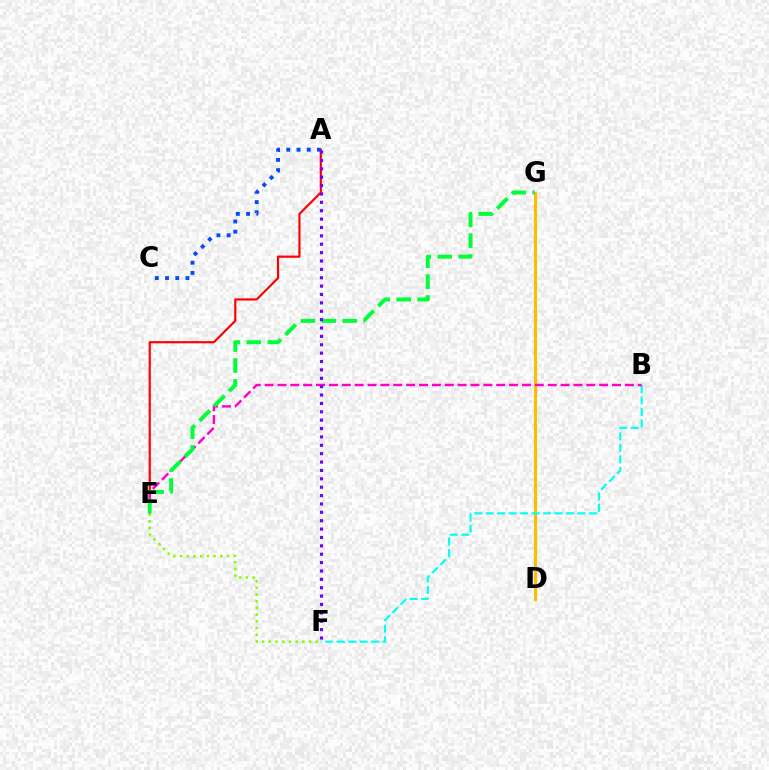{('A', 'E'): [{'color': '#ff0000', 'line_style': 'solid', 'thickness': 1.56}], ('D', 'G'): [{'color': '#ffbd00', 'line_style': 'solid', 'thickness': 2.24}], ('B', 'F'): [{'color': '#00fff6', 'line_style': 'dashed', 'thickness': 1.56}], ('B', 'E'): [{'color': '#ff00cf', 'line_style': 'dashed', 'thickness': 1.75}], ('A', 'C'): [{'color': '#004bff', 'line_style': 'dotted', 'thickness': 2.77}], ('E', 'F'): [{'color': '#84ff00', 'line_style': 'dotted', 'thickness': 1.82}], ('E', 'G'): [{'color': '#00ff39', 'line_style': 'dashed', 'thickness': 2.85}], ('A', 'F'): [{'color': '#7200ff', 'line_style': 'dotted', 'thickness': 2.28}]}